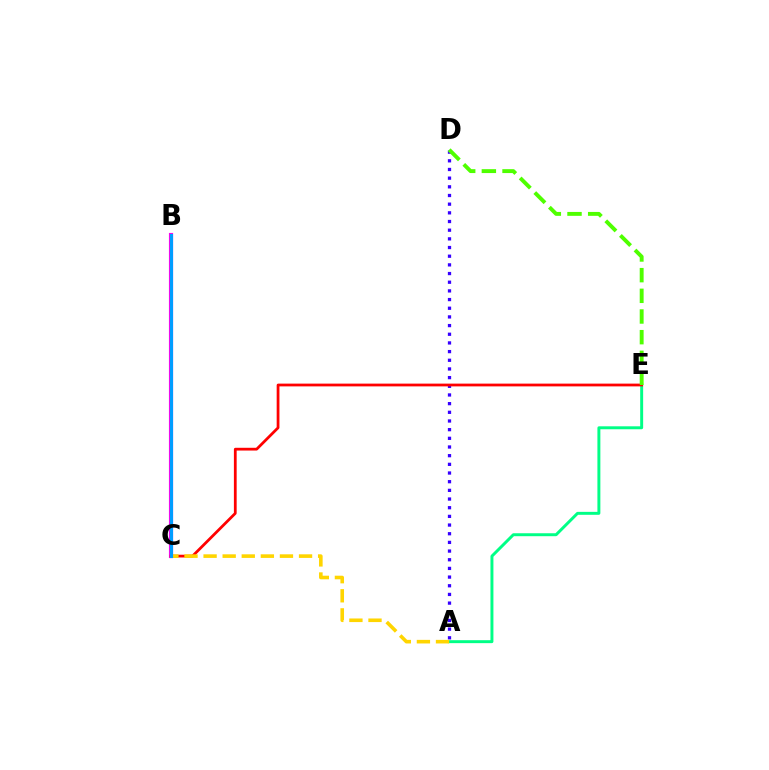{('B', 'C'): [{'color': '#ff00ed', 'line_style': 'solid', 'thickness': 2.98}, {'color': '#009eff', 'line_style': 'solid', 'thickness': 2.27}], ('A', 'E'): [{'color': '#00ff86', 'line_style': 'solid', 'thickness': 2.12}], ('A', 'D'): [{'color': '#3700ff', 'line_style': 'dotted', 'thickness': 2.36}], ('C', 'E'): [{'color': '#ff0000', 'line_style': 'solid', 'thickness': 1.99}], ('D', 'E'): [{'color': '#4fff00', 'line_style': 'dashed', 'thickness': 2.81}], ('A', 'C'): [{'color': '#ffd500', 'line_style': 'dashed', 'thickness': 2.59}]}